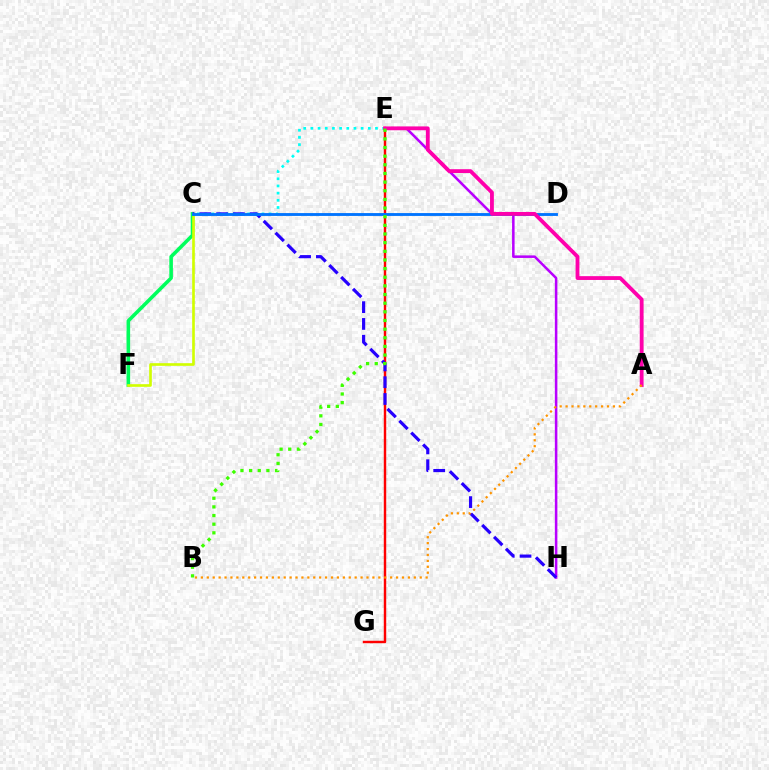{('E', 'H'): [{'color': '#b900ff', 'line_style': 'solid', 'thickness': 1.83}], ('C', 'F'): [{'color': '#00ff5c', 'line_style': 'solid', 'thickness': 2.58}, {'color': '#d1ff00', 'line_style': 'solid', 'thickness': 1.91}], ('E', 'G'): [{'color': '#ff0000', 'line_style': 'solid', 'thickness': 1.75}], ('C', 'E'): [{'color': '#00fff6', 'line_style': 'dotted', 'thickness': 1.95}], ('C', 'H'): [{'color': '#2500ff', 'line_style': 'dashed', 'thickness': 2.28}], ('C', 'D'): [{'color': '#0074ff', 'line_style': 'solid', 'thickness': 2.05}], ('A', 'E'): [{'color': '#ff00ac', 'line_style': 'solid', 'thickness': 2.75}], ('A', 'B'): [{'color': '#ff9400', 'line_style': 'dotted', 'thickness': 1.61}], ('B', 'E'): [{'color': '#3dff00', 'line_style': 'dotted', 'thickness': 2.35}]}